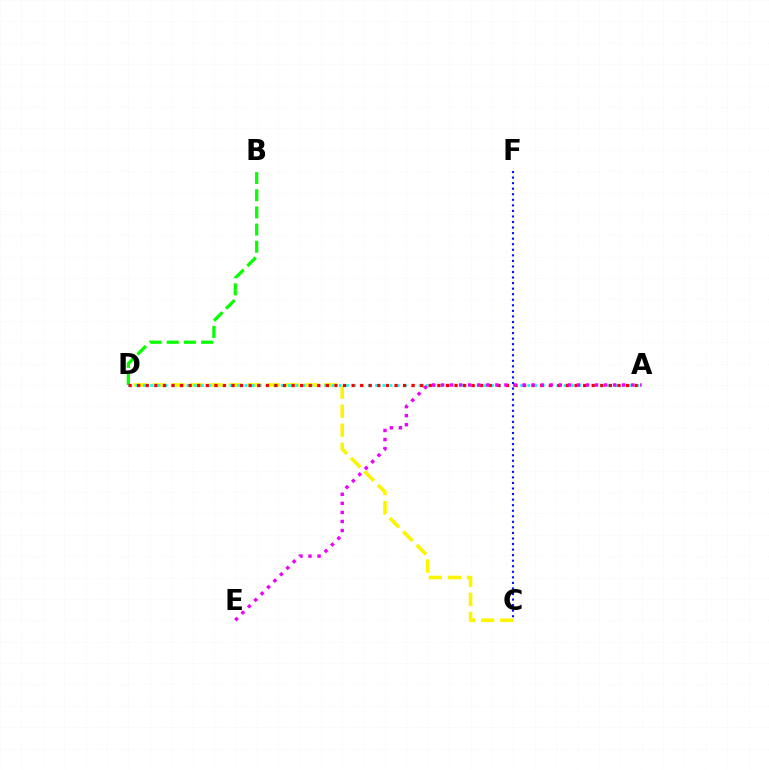{('C', 'D'): [{'color': '#fcf500', 'line_style': 'dashed', 'thickness': 2.58}], ('A', 'D'): [{'color': '#00fff6', 'line_style': 'dotted', 'thickness': 1.97}, {'color': '#ff0000', 'line_style': 'dotted', 'thickness': 2.33}], ('B', 'D'): [{'color': '#08ff00', 'line_style': 'dashed', 'thickness': 2.33}], ('A', 'E'): [{'color': '#ee00ff', 'line_style': 'dotted', 'thickness': 2.46}], ('C', 'F'): [{'color': '#0010ff', 'line_style': 'dotted', 'thickness': 1.51}]}